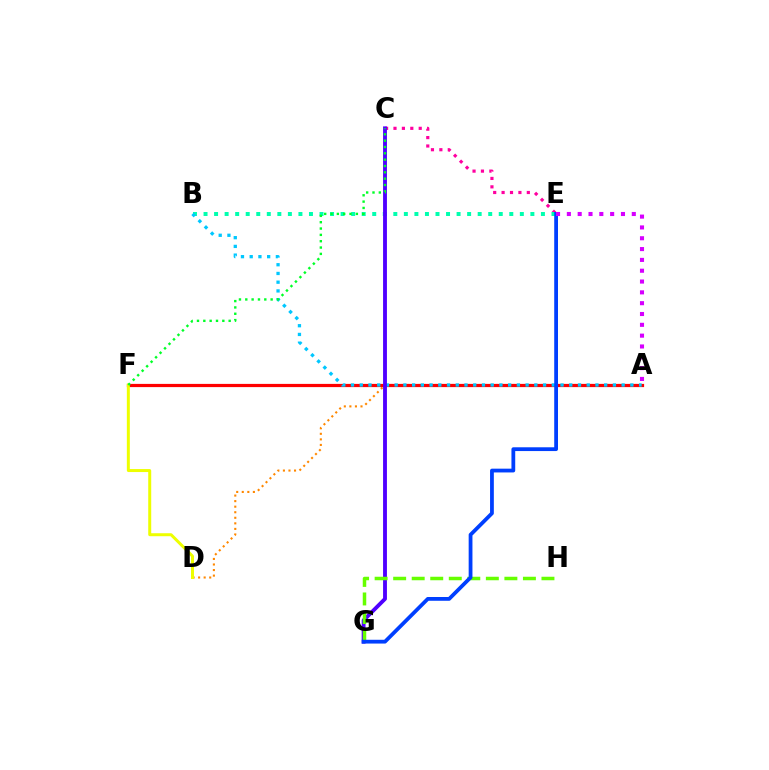{('A', 'D'): [{'color': '#ff8800', 'line_style': 'dotted', 'thickness': 1.51}], ('C', 'E'): [{'color': '#ff00a0', 'line_style': 'dotted', 'thickness': 2.28}], ('B', 'E'): [{'color': '#00ffaf', 'line_style': 'dotted', 'thickness': 2.86}], ('A', 'F'): [{'color': '#ff0000', 'line_style': 'solid', 'thickness': 2.31}], ('A', 'B'): [{'color': '#00c7ff', 'line_style': 'dotted', 'thickness': 2.37}], ('C', 'G'): [{'color': '#4f00ff', 'line_style': 'solid', 'thickness': 2.78}], ('G', 'H'): [{'color': '#66ff00', 'line_style': 'dashed', 'thickness': 2.52}], ('D', 'F'): [{'color': '#eeff00', 'line_style': 'solid', 'thickness': 2.15}], ('C', 'F'): [{'color': '#00ff27', 'line_style': 'dotted', 'thickness': 1.72}], ('E', 'G'): [{'color': '#003fff', 'line_style': 'solid', 'thickness': 2.72}], ('A', 'E'): [{'color': '#d600ff', 'line_style': 'dotted', 'thickness': 2.94}]}